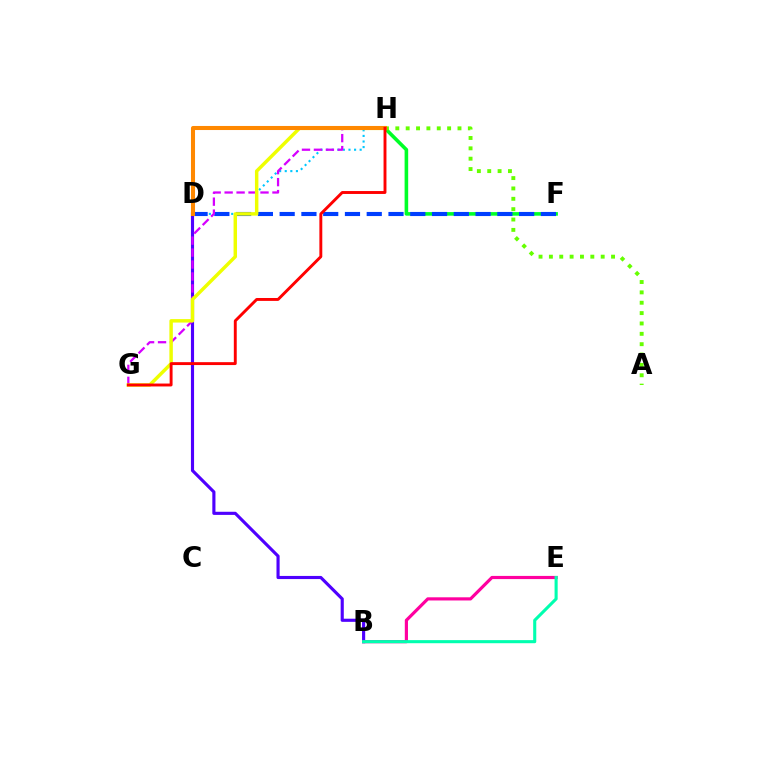{('B', 'D'): [{'color': '#4f00ff', 'line_style': 'solid', 'thickness': 2.25}], ('F', 'H'): [{'color': '#00ff27', 'line_style': 'solid', 'thickness': 2.58}], ('D', 'H'): [{'color': '#00c7ff', 'line_style': 'dotted', 'thickness': 1.52}, {'color': '#ff8800', 'line_style': 'solid', 'thickness': 2.92}], ('D', 'F'): [{'color': '#003fff', 'line_style': 'dashed', 'thickness': 2.96}], ('B', 'E'): [{'color': '#ff00a0', 'line_style': 'solid', 'thickness': 2.28}, {'color': '#00ffaf', 'line_style': 'solid', 'thickness': 2.22}], ('A', 'H'): [{'color': '#66ff00', 'line_style': 'dotted', 'thickness': 2.81}], ('G', 'H'): [{'color': '#d600ff', 'line_style': 'dashed', 'thickness': 1.62}, {'color': '#eeff00', 'line_style': 'solid', 'thickness': 2.49}, {'color': '#ff0000', 'line_style': 'solid', 'thickness': 2.09}]}